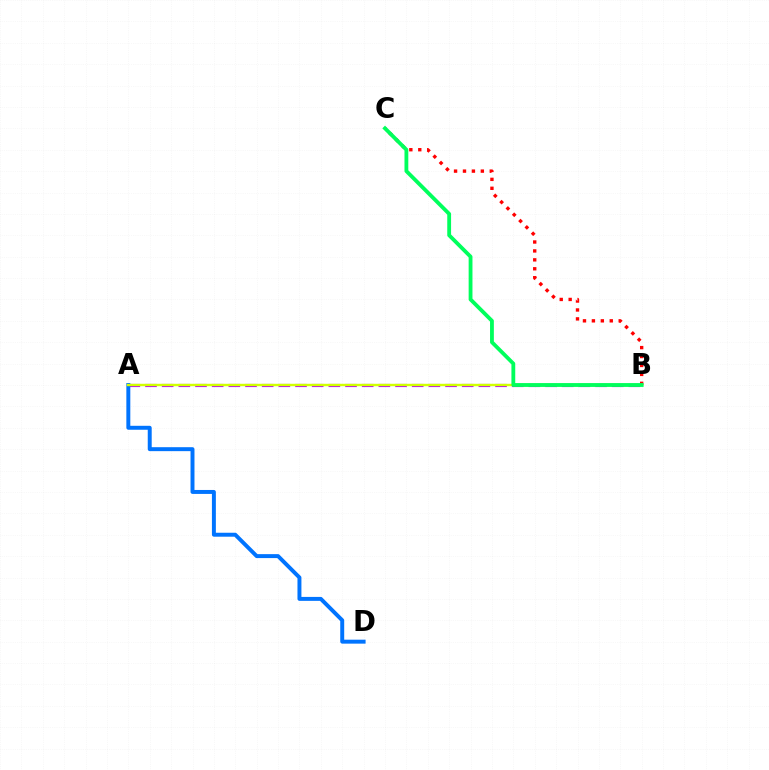{('A', 'B'): [{'color': '#b900ff', 'line_style': 'dashed', 'thickness': 2.26}, {'color': '#d1ff00', 'line_style': 'solid', 'thickness': 1.74}], ('B', 'C'): [{'color': '#ff0000', 'line_style': 'dotted', 'thickness': 2.43}, {'color': '#00ff5c', 'line_style': 'solid', 'thickness': 2.75}], ('A', 'D'): [{'color': '#0074ff', 'line_style': 'solid', 'thickness': 2.85}]}